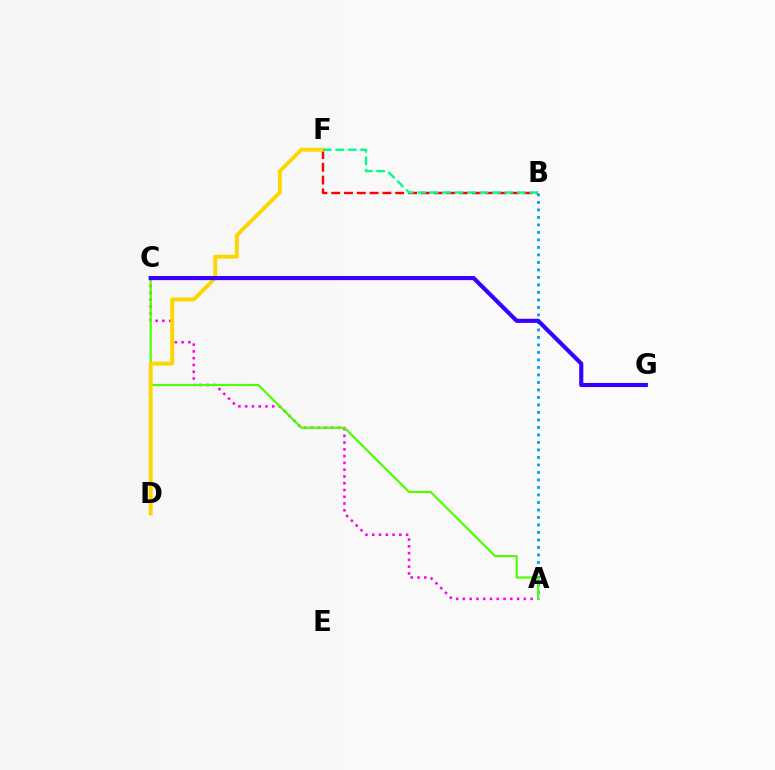{('A', 'B'): [{'color': '#009eff', 'line_style': 'dotted', 'thickness': 2.04}], ('A', 'C'): [{'color': '#ff00ed', 'line_style': 'dotted', 'thickness': 1.84}, {'color': '#4fff00', 'line_style': 'solid', 'thickness': 1.57}], ('B', 'F'): [{'color': '#ff0000', 'line_style': 'dashed', 'thickness': 1.74}, {'color': '#00ff86', 'line_style': 'dashed', 'thickness': 1.69}], ('D', 'F'): [{'color': '#ffd500', 'line_style': 'solid', 'thickness': 2.8}], ('C', 'G'): [{'color': '#3700ff', 'line_style': 'solid', 'thickness': 2.98}]}